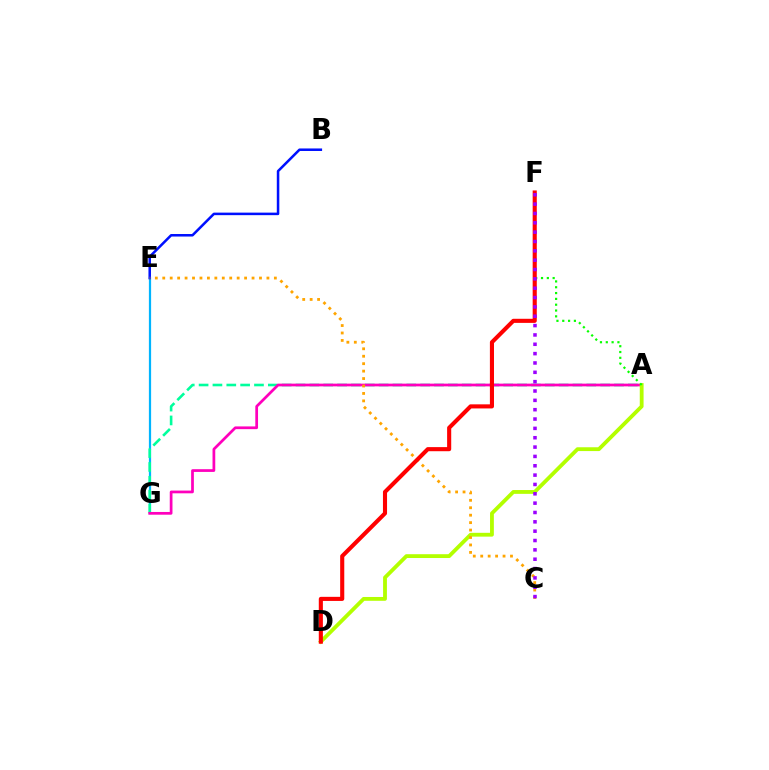{('E', 'G'): [{'color': '#00b5ff', 'line_style': 'solid', 'thickness': 1.6}], ('A', 'G'): [{'color': '#00ff9d', 'line_style': 'dashed', 'thickness': 1.88}, {'color': '#ff00bd', 'line_style': 'solid', 'thickness': 1.97}], ('A', 'D'): [{'color': '#b3ff00', 'line_style': 'solid', 'thickness': 2.75}], ('A', 'F'): [{'color': '#08ff00', 'line_style': 'dotted', 'thickness': 1.58}], ('B', 'E'): [{'color': '#0010ff', 'line_style': 'solid', 'thickness': 1.82}], ('C', 'E'): [{'color': '#ffa500', 'line_style': 'dotted', 'thickness': 2.02}], ('D', 'F'): [{'color': '#ff0000', 'line_style': 'solid', 'thickness': 2.95}], ('C', 'F'): [{'color': '#9b00ff', 'line_style': 'dotted', 'thickness': 2.54}]}